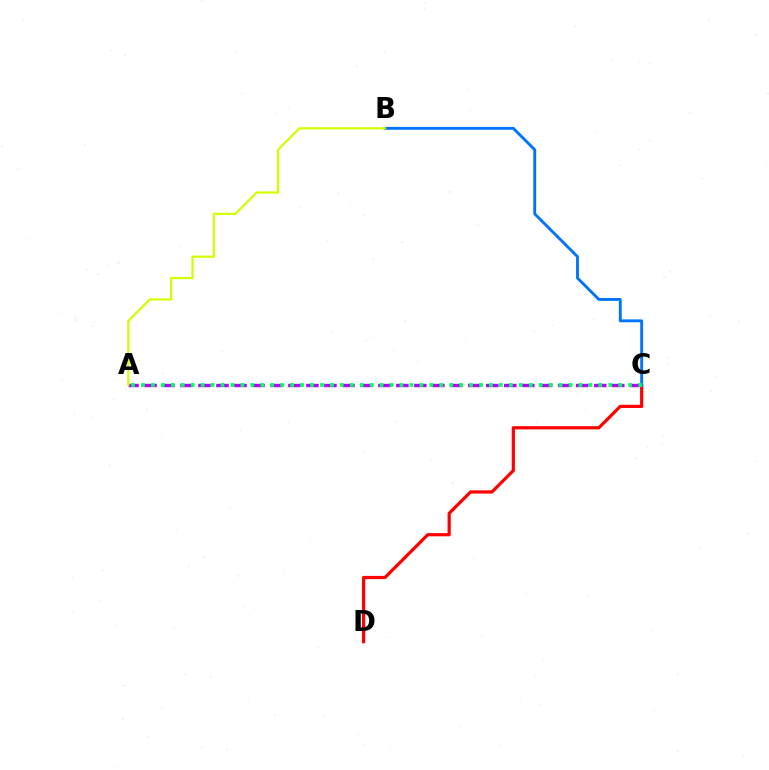{('C', 'D'): [{'color': '#ff0000', 'line_style': 'solid', 'thickness': 2.31}], ('A', 'C'): [{'color': '#b900ff', 'line_style': 'dashed', 'thickness': 2.44}, {'color': '#00ff5c', 'line_style': 'dotted', 'thickness': 2.7}], ('B', 'C'): [{'color': '#0074ff', 'line_style': 'solid', 'thickness': 2.07}], ('A', 'B'): [{'color': '#d1ff00', 'line_style': 'solid', 'thickness': 1.6}]}